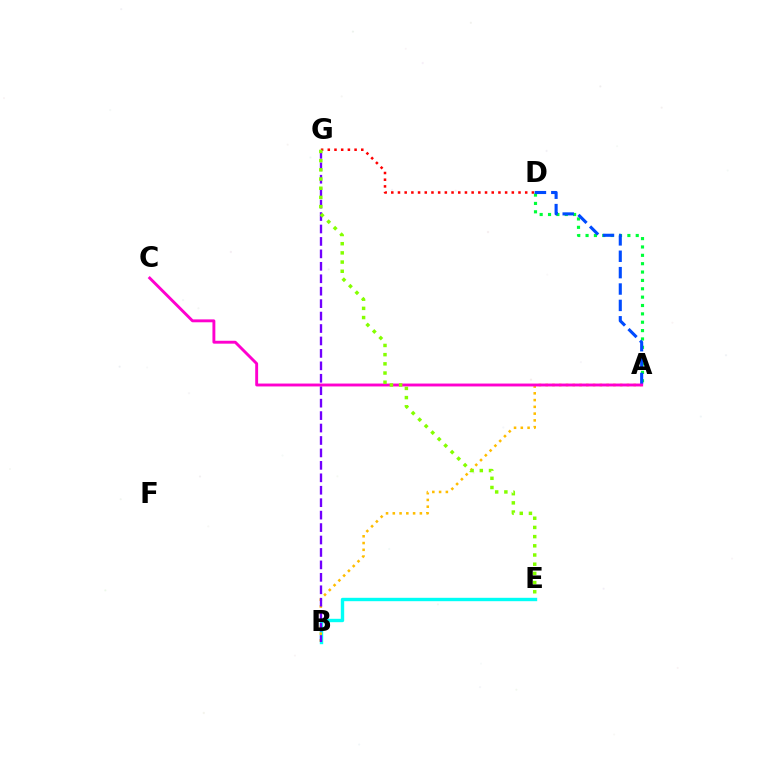{('B', 'E'): [{'color': '#00fff6', 'line_style': 'solid', 'thickness': 2.43}], ('D', 'G'): [{'color': '#ff0000', 'line_style': 'dotted', 'thickness': 1.82}], ('A', 'D'): [{'color': '#00ff39', 'line_style': 'dotted', 'thickness': 2.27}, {'color': '#004bff', 'line_style': 'dashed', 'thickness': 2.23}], ('A', 'B'): [{'color': '#ffbd00', 'line_style': 'dotted', 'thickness': 1.84}], ('B', 'G'): [{'color': '#7200ff', 'line_style': 'dashed', 'thickness': 1.69}], ('A', 'C'): [{'color': '#ff00cf', 'line_style': 'solid', 'thickness': 2.08}], ('E', 'G'): [{'color': '#84ff00', 'line_style': 'dotted', 'thickness': 2.5}]}